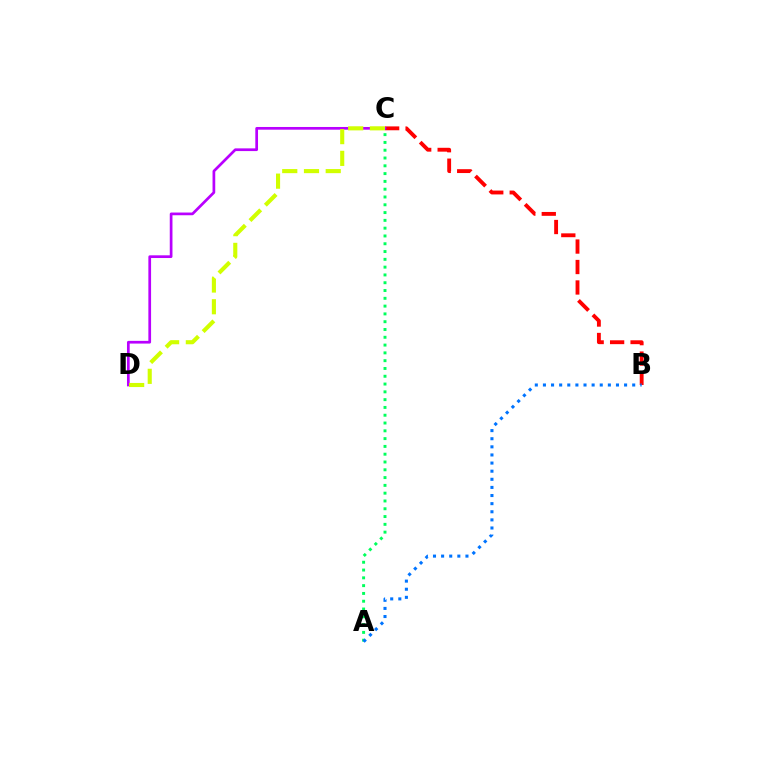{('B', 'C'): [{'color': '#ff0000', 'line_style': 'dashed', 'thickness': 2.78}], ('C', 'D'): [{'color': '#b900ff', 'line_style': 'solid', 'thickness': 1.95}, {'color': '#d1ff00', 'line_style': 'dashed', 'thickness': 2.95}], ('A', 'C'): [{'color': '#00ff5c', 'line_style': 'dotted', 'thickness': 2.12}], ('A', 'B'): [{'color': '#0074ff', 'line_style': 'dotted', 'thickness': 2.2}]}